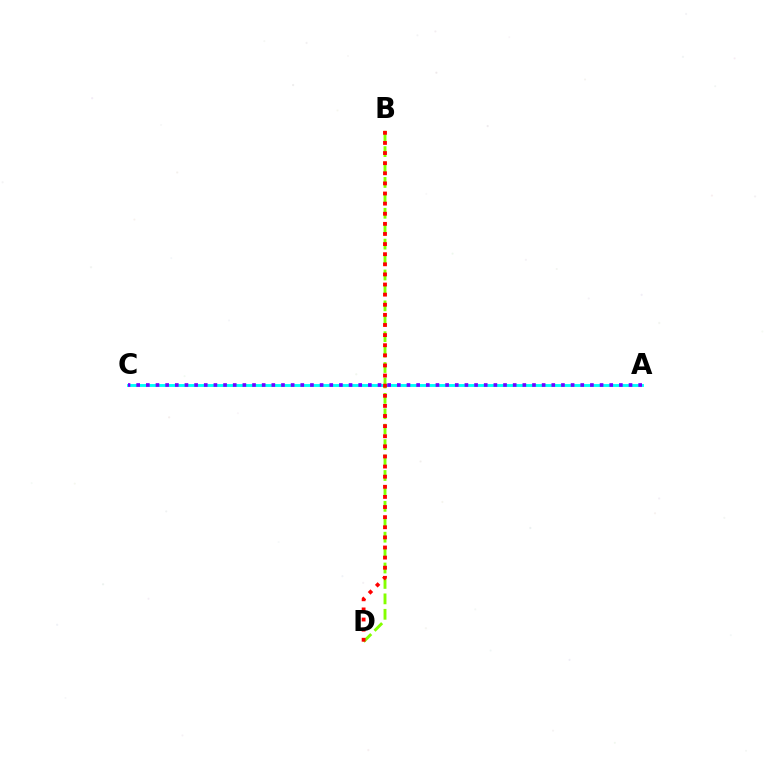{('B', 'D'): [{'color': '#84ff00', 'line_style': 'dashed', 'thickness': 2.1}, {'color': '#ff0000', 'line_style': 'dotted', 'thickness': 2.75}], ('A', 'C'): [{'color': '#00fff6', 'line_style': 'solid', 'thickness': 2.08}, {'color': '#7200ff', 'line_style': 'dotted', 'thickness': 2.62}]}